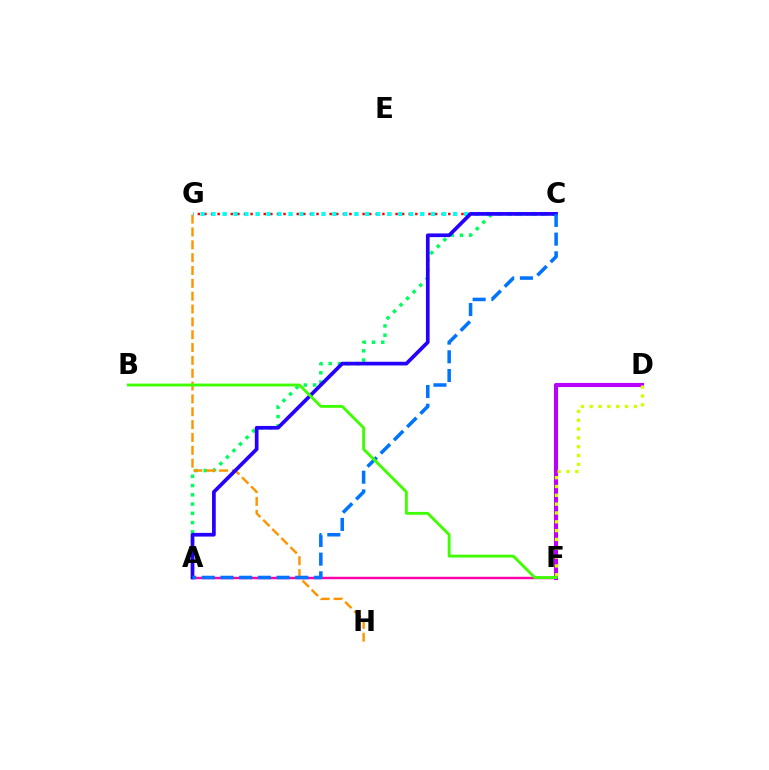{('A', 'C'): [{'color': '#00ff5c', 'line_style': 'dotted', 'thickness': 2.51}, {'color': '#2500ff', 'line_style': 'solid', 'thickness': 2.66}, {'color': '#0074ff', 'line_style': 'dashed', 'thickness': 2.54}], ('A', 'F'): [{'color': '#ff00ac', 'line_style': 'solid', 'thickness': 1.76}], ('D', 'F'): [{'color': '#b900ff', 'line_style': 'solid', 'thickness': 2.94}, {'color': '#d1ff00', 'line_style': 'dotted', 'thickness': 2.4}], ('G', 'H'): [{'color': '#ff9400', 'line_style': 'dashed', 'thickness': 1.74}], ('C', 'G'): [{'color': '#ff0000', 'line_style': 'dotted', 'thickness': 1.79}, {'color': '#00fff6', 'line_style': 'dotted', 'thickness': 2.98}], ('B', 'F'): [{'color': '#3dff00', 'line_style': 'solid', 'thickness': 2.04}]}